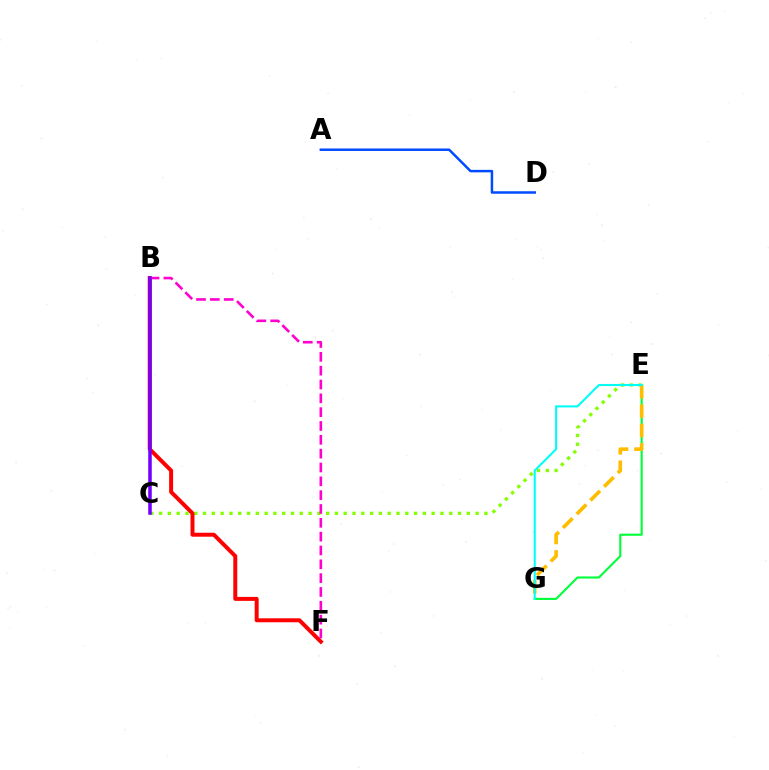{('A', 'D'): [{'color': '#004bff', 'line_style': 'solid', 'thickness': 1.79}], ('C', 'E'): [{'color': '#84ff00', 'line_style': 'dotted', 'thickness': 2.39}], ('B', 'F'): [{'color': '#ff0000', 'line_style': 'solid', 'thickness': 2.85}, {'color': '#ff00cf', 'line_style': 'dashed', 'thickness': 1.88}], ('E', 'G'): [{'color': '#00ff39', 'line_style': 'solid', 'thickness': 1.52}, {'color': '#ffbd00', 'line_style': 'dashed', 'thickness': 2.63}, {'color': '#00fff6', 'line_style': 'solid', 'thickness': 1.51}], ('B', 'C'): [{'color': '#7200ff', 'line_style': 'solid', 'thickness': 2.54}]}